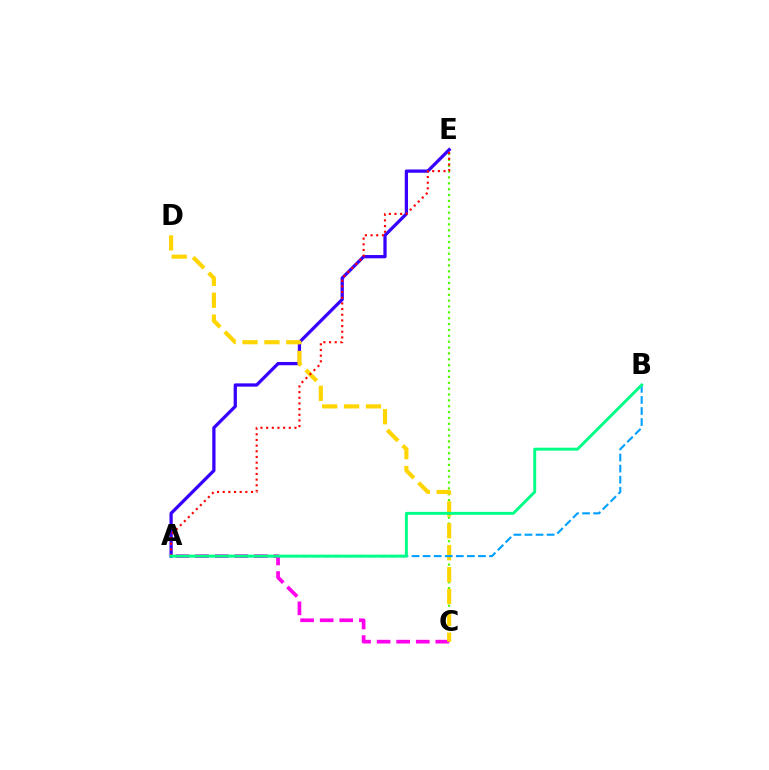{('C', 'E'): [{'color': '#4fff00', 'line_style': 'dotted', 'thickness': 1.59}], ('A', 'C'): [{'color': '#ff00ed', 'line_style': 'dashed', 'thickness': 2.66}], ('A', 'E'): [{'color': '#3700ff', 'line_style': 'solid', 'thickness': 2.35}, {'color': '#ff0000', 'line_style': 'dotted', 'thickness': 1.54}], ('C', 'D'): [{'color': '#ffd500', 'line_style': 'dashed', 'thickness': 2.97}], ('A', 'B'): [{'color': '#009eff', 'line_style': 'dashed', 'thickness': 1.5}, {'color': '#00ff86', 'line_style': 'solid', 'thickness': 2.11}]}